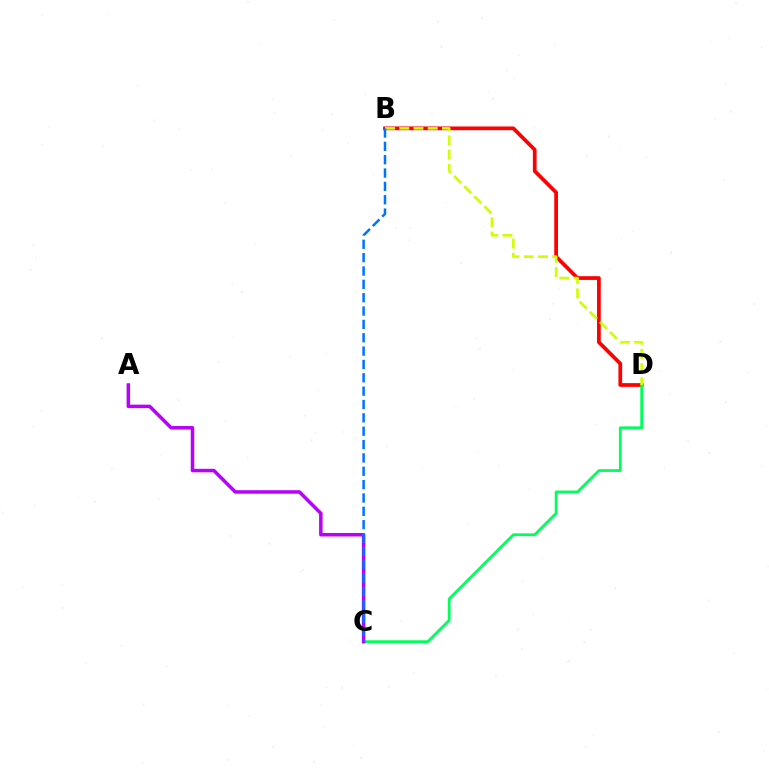{('B', 'D'): [{'color': '#ff0000', 'line_style': 'solid', 'thickness': 2.69}, {'color': '#d1ff00', 'line_style': 'dashed', 'thickness': 1.93}], ('C', 'D'): [{'color': '#00ff5c', 'line_style': 'solid', 'thickness': 2.01}], ('A', 'C'): [{'color': '#b900ff', 'line_style': 'solid', 'thickness': 2.52}], ('B', 'C'): [{'color': '#0074ff', 'line_style': 'dashed', 'thickness': 1.81}]}